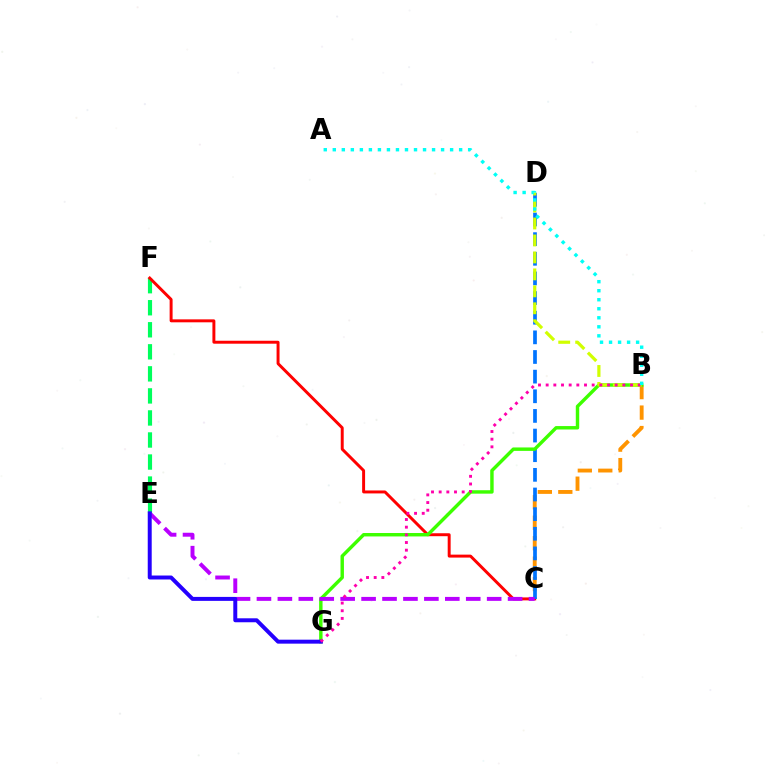{('E', 'F'): [{'color': '#00ff5c', 'line_style': 'dashed', 'thickness': 2.99}], ('B', 'C'): [{'color': '#ff9400', 'line_style': 'dashed', 'thickness': 2.78}], ('C', 'F'): [{'color': '#ff0000', 'line_style': 'solid', 'thickness': 2.13}], ('C', 'D'): [{'color': '#0074ff', 'line_style': 'dashed', 'thickness': 2.67}], ('B', 'G'): [{'color': '#3dff00', 'line_style': 'solid', 'thickness': 2.47}, {'color': '#ff00ac', 'line_style': 'dotted', 'thickness': 2.08}], ('C', 'E'): [{'color': '#b900ff', 'line_style': 'dashed', 'thickness': 2.84}], ('E', 'G'): [{'color': '#2500ff', 'line_style': 'solid', 'thickness': 2.85}], ('B', 'D'): [{'color': '#d1ff00', 'line_style': 'dashed', 'thickness': 2.3}], ('A', 'B'): [{'color': '#00fff6', 'line_style': 'dotted', 'thickness': 2.45}]}